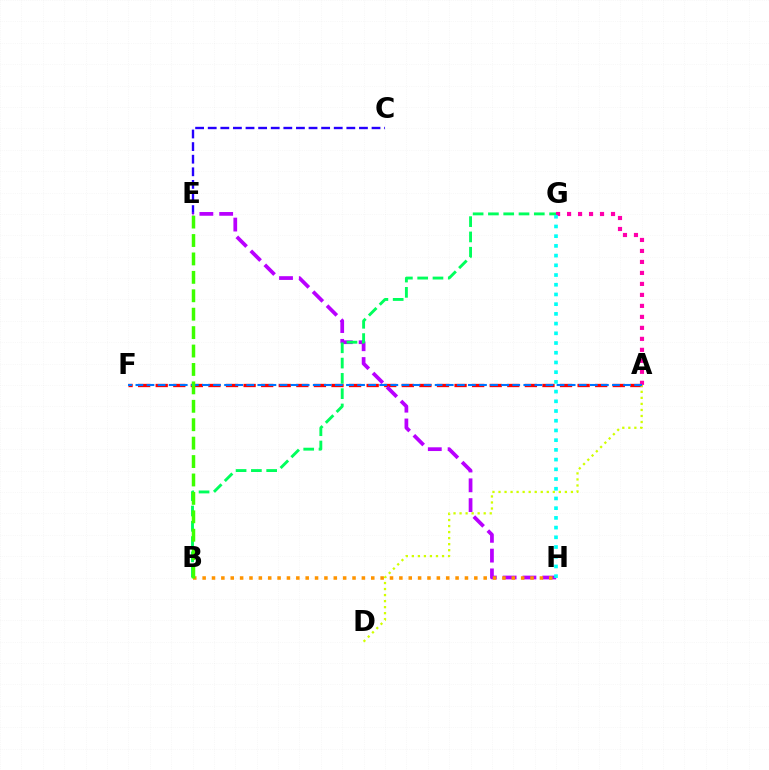{('C', 'E'): [{'color': '#2500ff', 'line_style': 'dashed', 'thickness': 1.71}], ('A', 'F'): [{'color': '#ff0000', 'line_style': 'dashed', 'thickness': 2.39}, {'color': '#0074ff', 'line_style': 'dashed', 'thickness': 1.51}], ('E', 'H'): [{'color': '#b900ff', 'line_style': 'dashed', 'thickness': 2.69}], ('B', 'G'): [{'color': '#00ff5c', 'line_style': 'dashed', 'thickness': 2.08}], ('A', 'G'): [{'color': '#ff00ac', 'line_style': 'dotted', 'thickness': 2.99}], ('A', 'D'): [{'color': '#d1ff00', 'line_style': 'dotted', 'thickness': 1.64}], ('B', 'H'): [{'color': '#ff9400', 'line_style': 'dotted', 'thickness': 2.55}], ('G', 'H'): [{'color': '#00fff6', 'line_style': 'dotted', 'thickness': 2.64}], ('B', 'E'): [{'color': '#3dff00', 'line_style': 'dashed', 'thickness': 2.5}]}